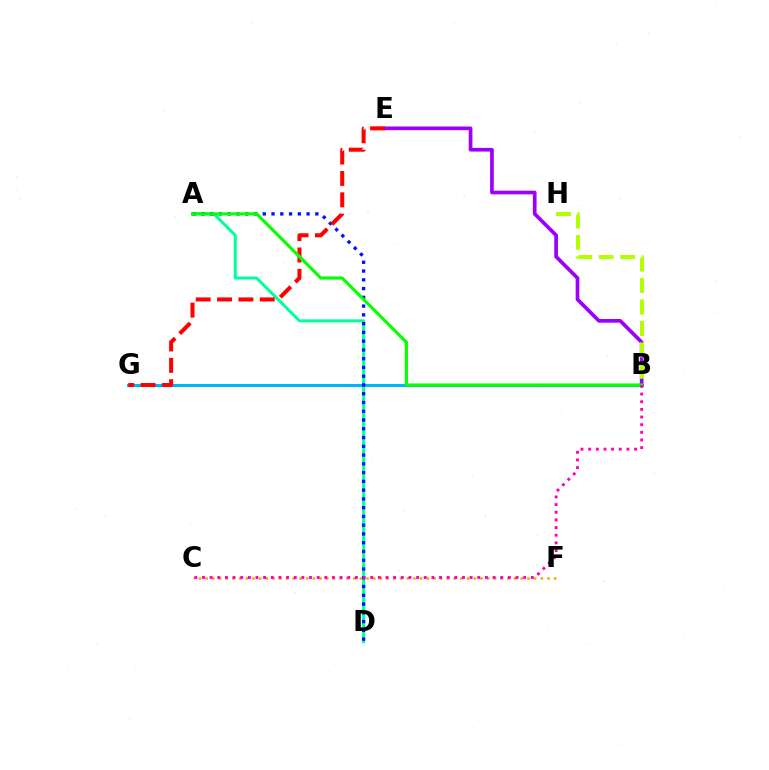{('A', 'D'): [{'color': '#00ff9d', 'line_style': 'solid', 'thickness': 2.16}, {'color': '#0010ff', 'line_style': 'dotted', 'thickness': 2.38}], ('B', 'G'): [{'color': '#00b5ff', 'line_style': 'solid', 'thickness': 2.18}], ('B', 'E'): [{'color': '#9b00ff', 'line_style': 'solid', 'thickness': 2.65}], ('B', 'H'): [{'color': '#b3ff00', 'line_style': 'dashed', 'thickness': 2.91}], ('E', 'G'): [{'color': '#ff0000', 'line_style': 'dashed', 'thickness': 2.9}], ('A', 'B'): [{'color': '#08ff00', 'line_style': 'solid', 'thickness': 2.25}], ('C', 'F'): [{'color': '#ffa500', 'line_style': 'dotted', 'thickness': 1.82}], ('B', 'C'): [{'color': '#ff00bd', 'line_style': 'dotted', 'thickness': 2.08}]}